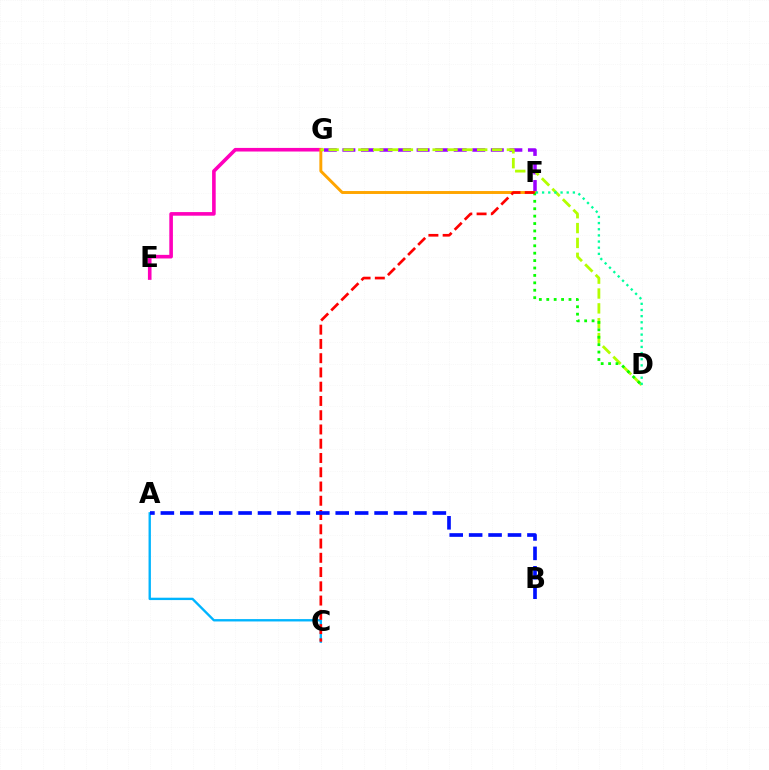{('F', 'G'): [{'color': '#9b00ff', 'line_style': 'dashed', 'thickness': 2.52}, {'color': '#ffa500', 'line_style': 'solid', 'thickness': 2.11}], ('E', 'G'): [{'color': '#ff00bd', 'line_style': 'solid', 'thickness': 2.6}], ('A', 'C'): [{'color': '#00b5ff', 'line_style': 'solid', 'thickness': 1.7}], ('D', 'G'): [{'color': '#b3ff00', 'line_style': 'dashed', 'thickness': 2.02}], ('D', 'F'): [{'color': '#08ff00', 'line_style': 'dotted', 'thickness': 2.01}, {'color': '#00ff9d', 'line_style': 'dotted', 'thickness': 1.67}], ('C', 'F'): [{'color': '#ff0000', 'line_style': 'dashed', 'thickness': 1.94}], ('A', 'B'): [{'color': '#0010ff', 'line_style': 'dashed', 'thickness': 2.64}]}